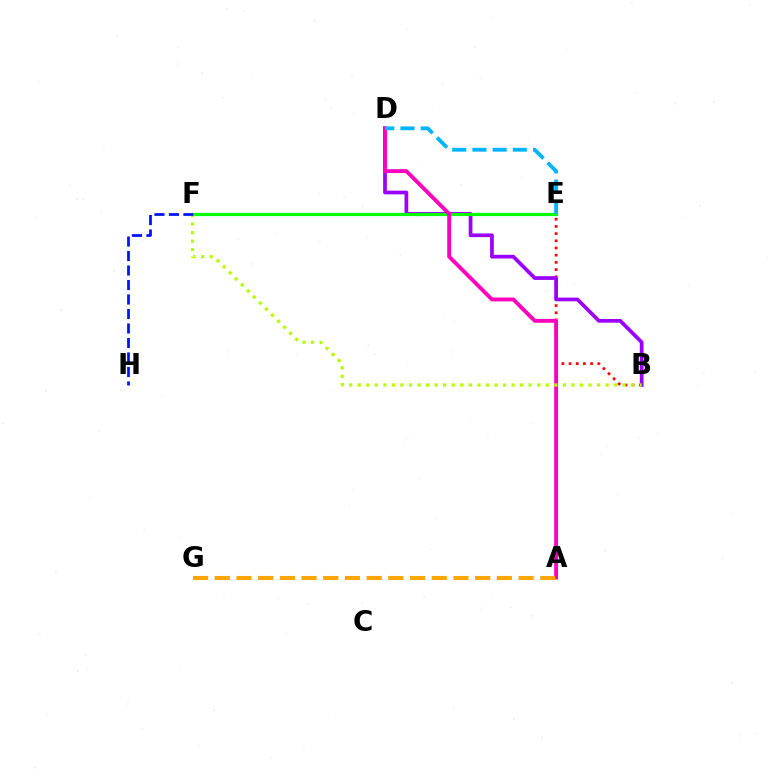{('E', 'F'): [{'color': '#00ff9d', 'line_style': 'solid', 'thickness': 2.28}, {'color': '#08ff00', 'line_style': 'solid', 'thickness': 2.2}], ('B', 'E'): [{'color': '#ff0000', 'line_style': 'dotted', 'thickness': 1.96}], ('B', 'D'): [{'color': '#9b00ff', 'line_style': 'solid', 'thickness': 2.69}], ('A', 'D'): [{'color': '#ff00bd', 'line_style': 'solid', 'thickness': 2.79}], ('B', 'F'): [{'color': '#b3ff00', 'line_style': 'dotted', 'thickness': 2.32}], ('D', 'E'): [{'color': '#00b5ff', 'line_style': 'dashed', 'thickness': 2.75}], ('A', 'G'): [{'color': '#ffa500', 'line_style': 'dashed', 'thickness': 2.95}], ('F', 'H'): [{'color': '#0010ff', 'line_style': 'dashed', 'thickness': 1.97}]}